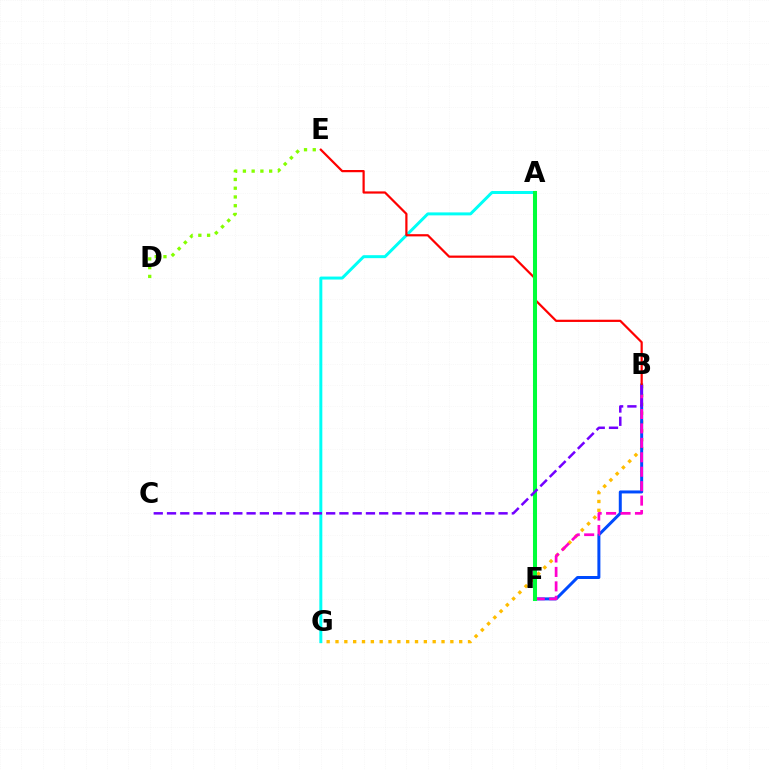{('B', 'G'): [{'color': '#ffbd00', 'line_style': 'dotted', 'thickness': 2.4}], ('B', 'F'): [{'color': '#004bff', 'line_style': 'solid', 'thickness': 2.16}, {'color': '#ff00cf', 'line_style': 'dashed', 'thickness': 1.96}], ('A', 'G'): [{'color': '#00fff6', 'line_style': 'solid', 'thickness': 2.14}], ('B', 'E'): [{'color': '#ff0000', 'line_style': 'solid', 'thickness': 1.59}], ('D', 'E'): [{'color': '#84ff00', 'line_style': 'dotted', 'thickness': 2.38}], ('A', 'F'): [{'color': '#00ff39', 'line_style': 'solid', 'thickness': 2.91}], ('B', 'C'): [{'color': '#7200ff', 'line_style': 'dashed', 'thickness': 1.8}]}